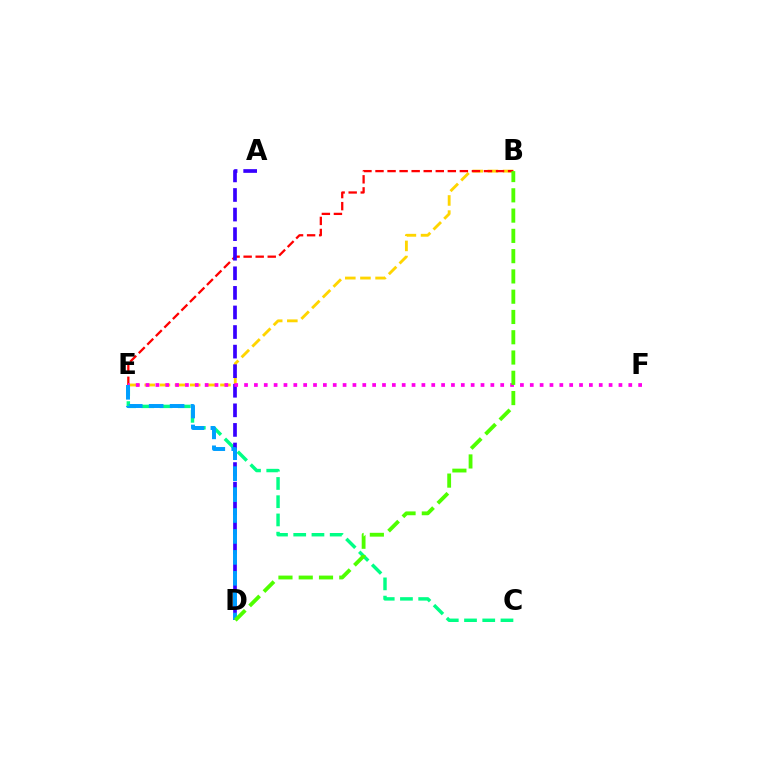{('C', 'E'): [{'color': '#00ff86', 'line_style': 'dashed', 'thickness': 2.48}], ('B', 'E'): [{'color': '#ffd500', 'line_style': 'dashed', 'thickness': 2.06}, {'color': '#ff0000', 'line_style': 'dashed', 'thickness': 1.64}], ('A', 'D'): [{'color': '#3700ff', 'line_style': 'dashed', 'thickness': 2.66}], ('E', 'F'): [{'color': '#ff00ed', 'line_style': 'dotted', 'thickness': 2.68}], ('D', 'E'): [{'color': '#009eff', 'line_style': 'dashed', 'thickness': 2.84}], ('B', 'D'): [{'color': '#4fff00', 'line_style': 'dashed', 'thickness': 2.75}]}